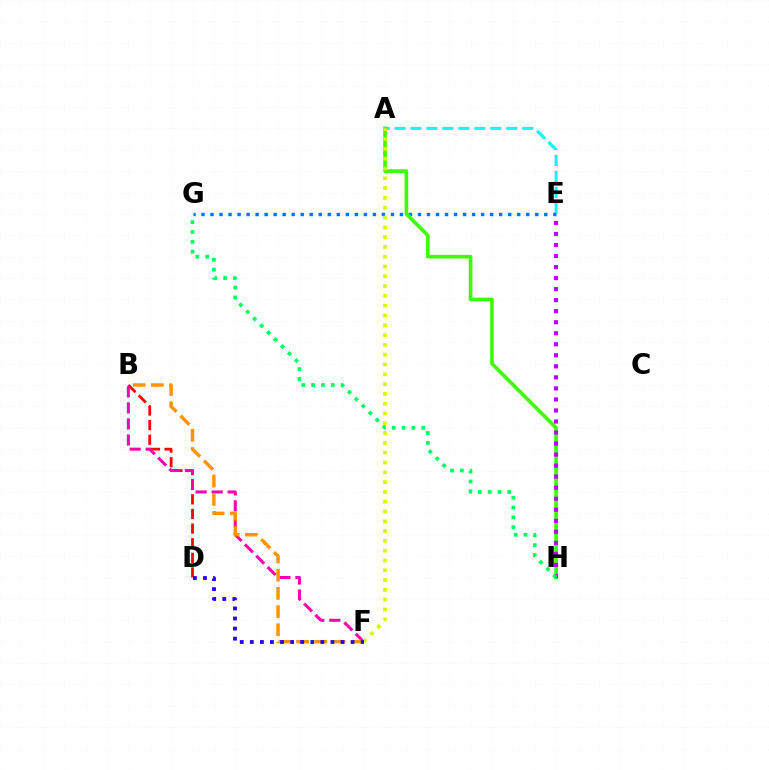{('B', 'D'): [{'color': '#ff0000', 'line_style': 'dashed', 'thickness': 1.99}], ('B', 'F'): [{'color': '#ff00ac', 'line_style': 'dashed', 'thickness': 2.18}, {'color': '#ff9400', 'line_style': 'dashed', 'thickness': 2.47}], ('A', 'E'): [{'color': '#00fff6', 'line_style': 'dashed', 'thickness': 2.17}], ('E', 'G'): [{'color': '#0074ff', 'line_style': 'dotted', 'thickness': 2.45}], ('A', 'H'): [{'color': '#3dff00', 'line_style': 'solid', 'thickness': 2.62}], ('E', 'H'): [{'color': '#b900ff', 'line_style': 'dotted', 'thickness': 3.0}], ('G', 'H'): [{'color': '#00ff5c', 'line_style': 'dotted', 'thickness': 2.67}], ('A', 'F'): [{'color': '#d1ff00', 'line_style': 'dotted', 'thickness': 2.66}], ('D', 'F'): [{'color': '#2500ff', 'line_style': 'dotted', 'thickness': 2.74}]}